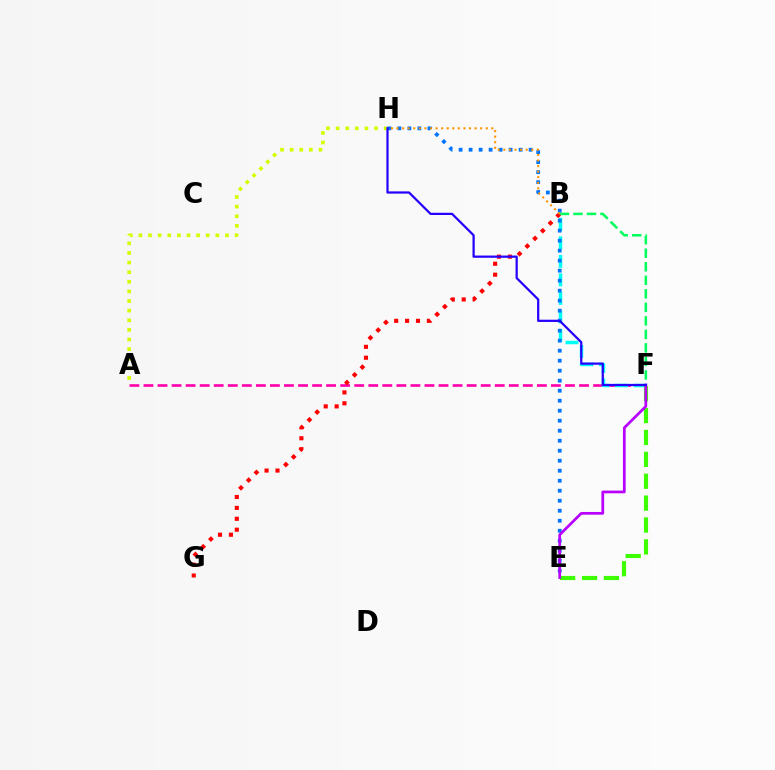{('A', 'F'): [{'color': '#ff00ac', 'line_style': 'dashed', 'thickness': 1.91}], ('A', 'H'): [{'color': '#d1ff00', 'line_style': 'dotted', 'thickness': 2.61}], ('B', 'F'): [{'color': '#00fff6', 'line_style': 'dashed', 'thickness': 2.52}, {'color': '#00ff5c', 'line_style': 'dashed', 'thickness': 1.84}], ('B', 'G'): [{'color': '#ff0000', 'line_style': 'dotted', 'thickness': 2.96}], ('E', 'H'): [{'color': '#0074ff', 'line_style': 'dotted', 'thickness': 2.72}], ('E', 'F'): [{'color': '#3dff00', 'line_style': 'dashed', 'thickness': 2.97}, {'color': '#b900ff', 'line_style': 'solid', 'thickness': 1.96}], ('B', 'H'): [{'color': '#ff9400', 'line_style': 'dotted', 'thickness': 1.51}], ('F', 'H'): [{'color': '#2500ff', 'line_style': 'solid', 'thickness': 1.61}]}